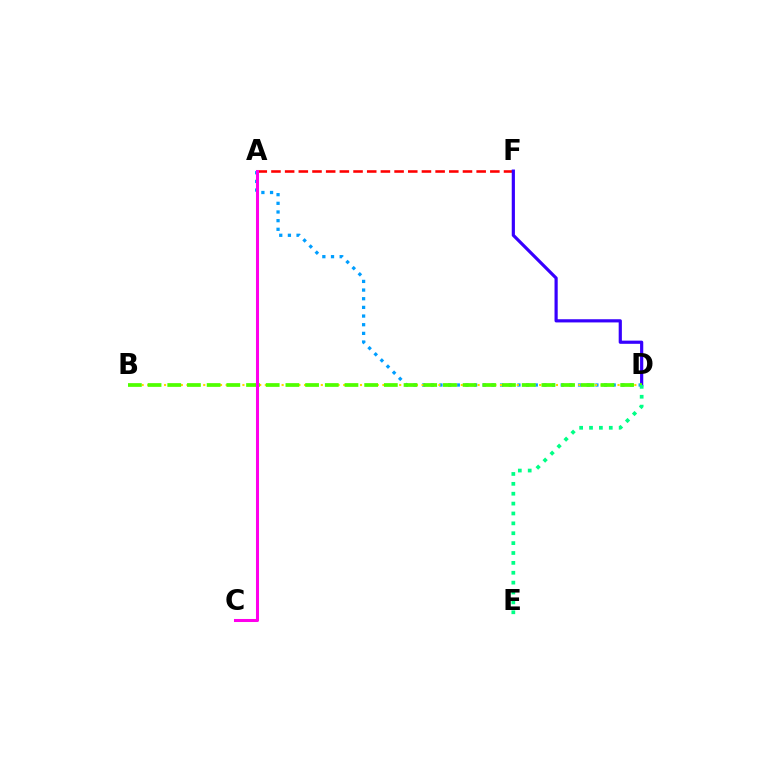{('A', 'F'): [{'color': '#ff0000', 'line_style': 'dashed', 'thickness': 1.86}], ('A', 'D'): [{'color': '#009eff', 'line_style': 'dotted', 'thickness': 2.35}], ('B', 'D'): [{'color': '#ffd500', 'line_style': 'dotted', 'thickness': 1.52}, {'color': '#4fff00', 'line_style': 'dashed', 'thickness': 2.67}], ('D', 'F'): [{'color': '#3700ff', 'line_style': 'solid', 'thickness': 2.29}], ('A', 'C'): [{'color': '#ff00ed', 'line_style': 'solid', 'thickness': 2.19}], ('D', 'E'): [{'color': '#00ff86', 'line_style': 'dotted', 'thickness': 2.68}]}